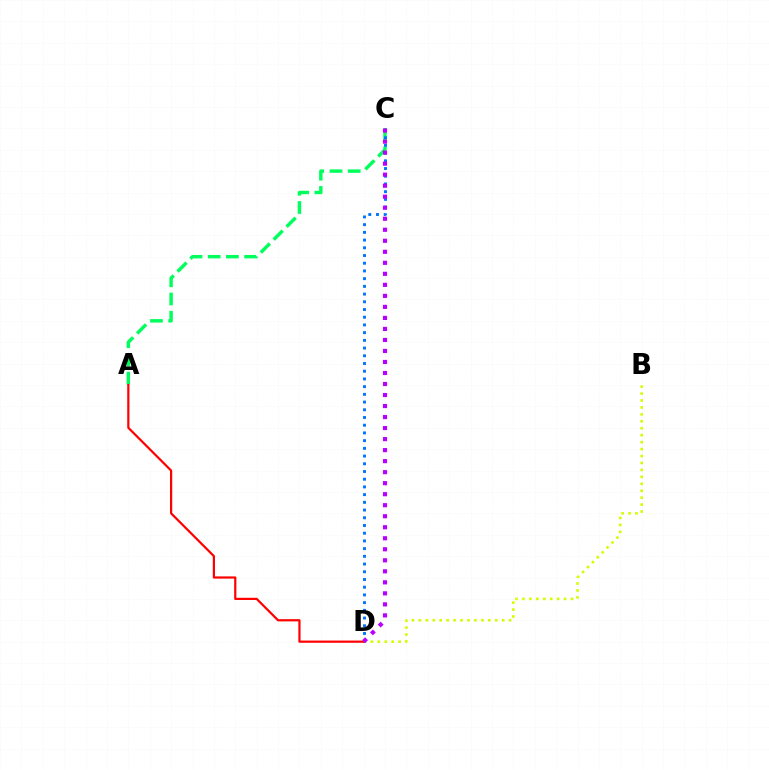{('A', 'C'): [{'color': '#00ff5c', 'line_style': 'dashed', 'thickness': 2.48}], ('B', 'D'): [{'color': '#d1ff00', 'line_style': 'dotted', 'thickness': 1.89}], ('C', 'D'): [{'color': '#0074ff', 'line_style': 'dotted', 'thickness': 2.1}, {'color': '#b900ff', 'line_style': 'dotted', 'thickness': 2.99}], ('A', 'D'): [{'color': '#ff0000', 'line_style': 'solid', 'thickness': 1.59}]}